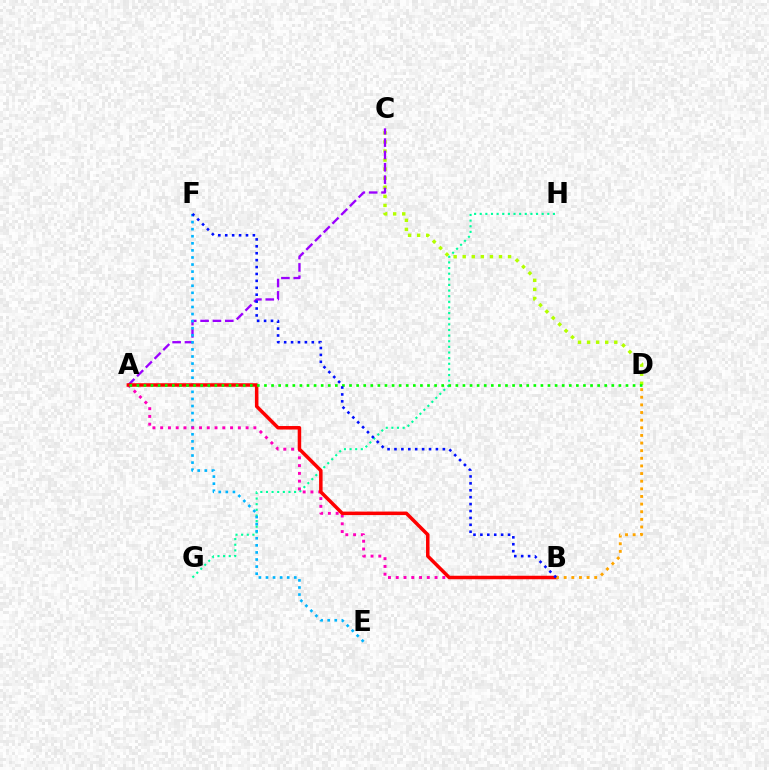{('C', 'D'): [{'color': '#b3ff00', 'line_style': 'dotted', 'thickness': 2.46}], ('A', 'C'): [{'color': '#9b00ff', 'line_style': 'dashed', 'thickness': 1.68}], ('G', 'H'): [{'color': '#00ff9d', 'line_style': 'dotted', 'thickness': 1.53}], ('E', 'F'): [{'color': '#00b5ff', 'line_style': 'dotted', 'thickness': 1.92}], ('A', 'B'): [{'color': '#ff00bd', 'line_style': 'dotted', 'thickness': 2.11}, {'color': '#ff0000', 'line_style': 'solid', 'thickness': 2.52}], ('B', 'D'): [{'color': '#ffa500', 'line_style': 'dotted', 'thickness': 2.07}], ('A', 'D'): [{'color': '#08ff00', 'line_style': 'dotted', 'thickness': 1.93}], ('B', 'F'): [{'color': '#0010ff', 'line_style': 'dotted', 'thickness': 1.88}]}